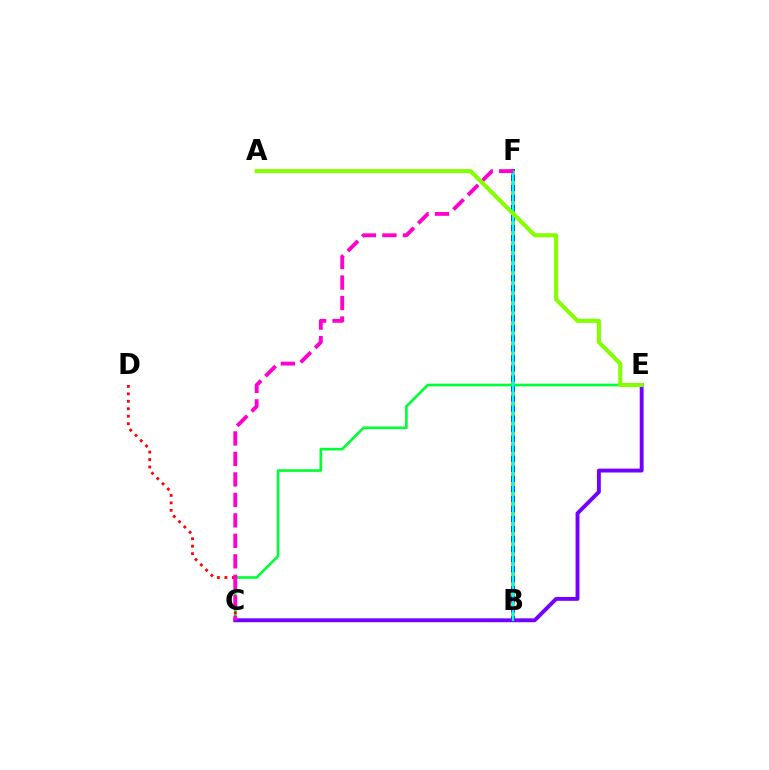{('B', 'F'): [{'color': '#004bff', 'line_style': 'solid', 'thickness': 2.88}, {'color': '#ffbd00', 'line_style': 'dotted', 'thickness': 2.73}, {'color': '#00fff6', 'line_style': 'solid', 'thickness': 1.61}], ('C', 'E'): [{'color': '#00ff39', 'line_style': 'solid', 'thickness': 1.91}, {'color': '#7200ff', 'line_style': 'solid', 'thickness': 2.79}], ('C', 'D'): [{'color': '#ff0000', 'line_style': 'dotted', 'thickness': 2.03}], ('C', 'F'): [{'color': '#ff00cf', 'line_style': 'dashed', 'thickness': 2.78}], ('A', 'E'): [{'color': '#84ff00', 'line_style': 'solid', 'thickness': 2.93}]}